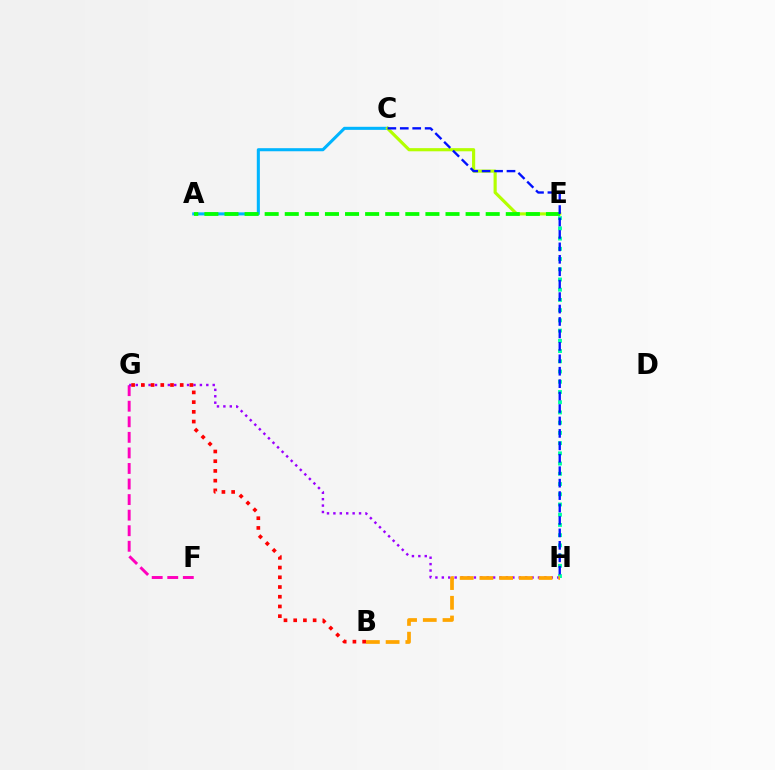{('F', 'G'): [{'color': '#ff00bd', 'line_style': 'dashed', 'thickness': 2.11}], ('A', 'C'): [{'color': '#00b5ff', 'line_style': 'solid', 'thickness': 2.21}], ('C', 'E'): [{'color': '#b3ff00', 'line_style': 'solid', 'thickness': 2.27}], ('G', 'H'): [{'color': '#9b00ff', 'line_style': 'dotted', 'thickness': 1.74}], ('E', 'H'): [{'color': '#00ff9d', 'line_style': 'dotted', 'thickness': 2.78}], ('A', 'E'): [{'color': '#08ff00', 'line_style': 'dashed', 'thickness': 2.73}], ('C', 'H'): [{'color': '#0010ff', 'line_style': 'dashed', 'thickness': 1.69}], ('B', 'H'): [{'color': '#ffa500', 'line_style': 'dashed', 'thickness': 2.68}], ('B', 'G'): [{'color': '#ff0000', 'line_style': 'dotted', 'thickness': 2.64}]}